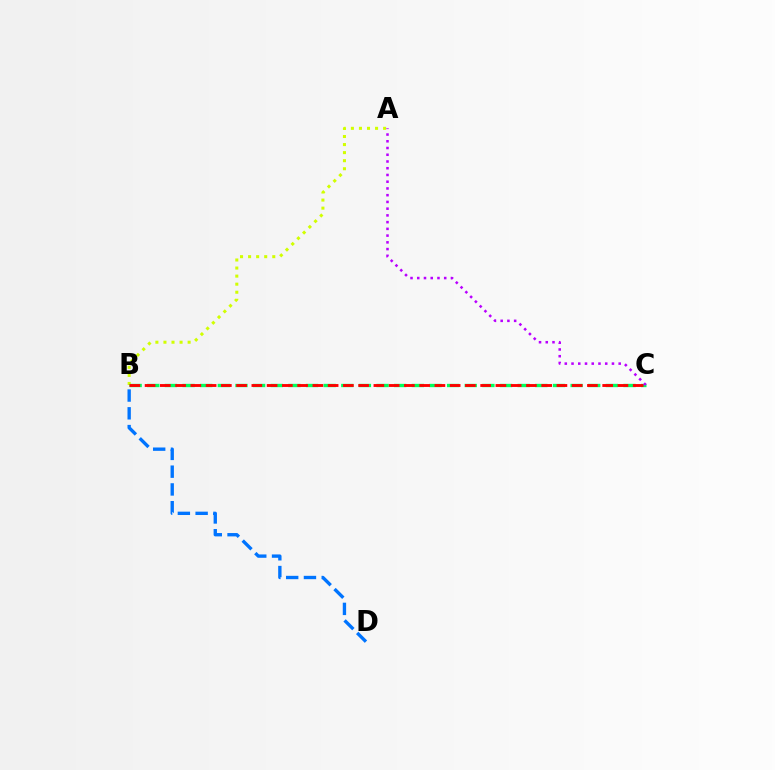{('A', 'B'): [{'color': '#d1ff00', 'line_style': 'dotted', 'thickness': 2.19}], ('B', 'D'): [{'color': '#0074ff', 'line_style': 'dashed', 'thickness': 2.41}], ('B', 'C'): [{'color': '#00ff5c', 'line_style': 'dashed', 'thickness': 2.4}, {'color': '#ff0000', 'line_style': 'dashed', 'thickness': 2.07}], ('A', 'C'): [{'color': '#b900ff', 'line_style': 'dotted', 'thickness': 1.83}]}